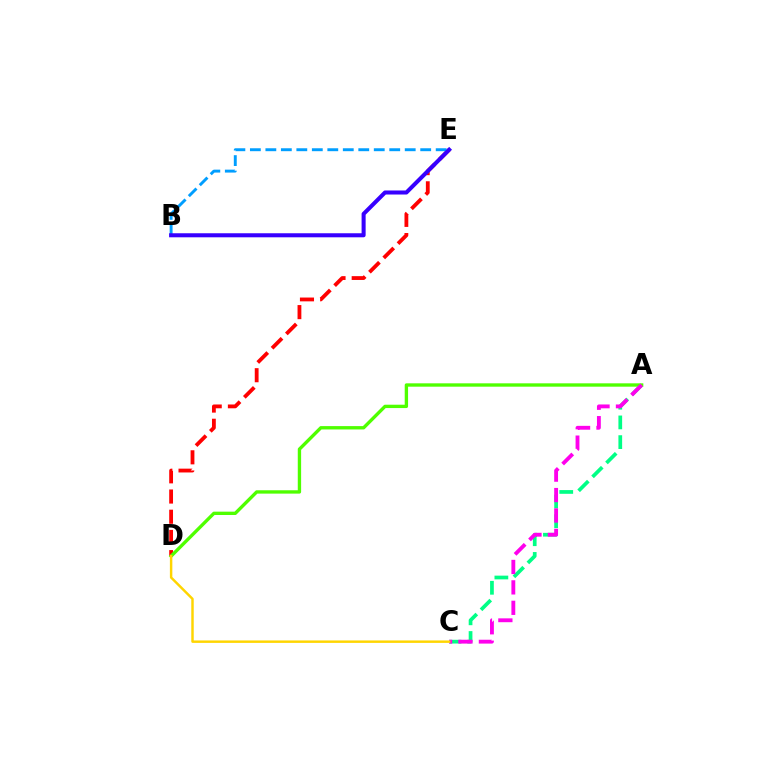{('A', 'C'): [{'color': '#00ff86', 'line_style': 'dashed', 'thickness': 2.68}, {'color': '#ff00ed', 'line_style': 'dashed', 'thickness': 2.78}], ('D', 'E'): [{'color': '#ff0000', 'line_style': 'dashed', 'thickness': 2.74}], ('A', 'D'): [{'color': '#4fff00', 'line_style': 'solid', 'thickness': 2.41}], ('B', 'E'): [{'color': '#009eff', 'line_style': 'dashed', 'thickness': 2.1}, {'color': '#3700ff', 'line_style': 'solid', 'thickness': 2.91}], ('C', 'D'): [{'color': '#ffd500', 'line_style': 'solid', 'thickness': 1.77}]}